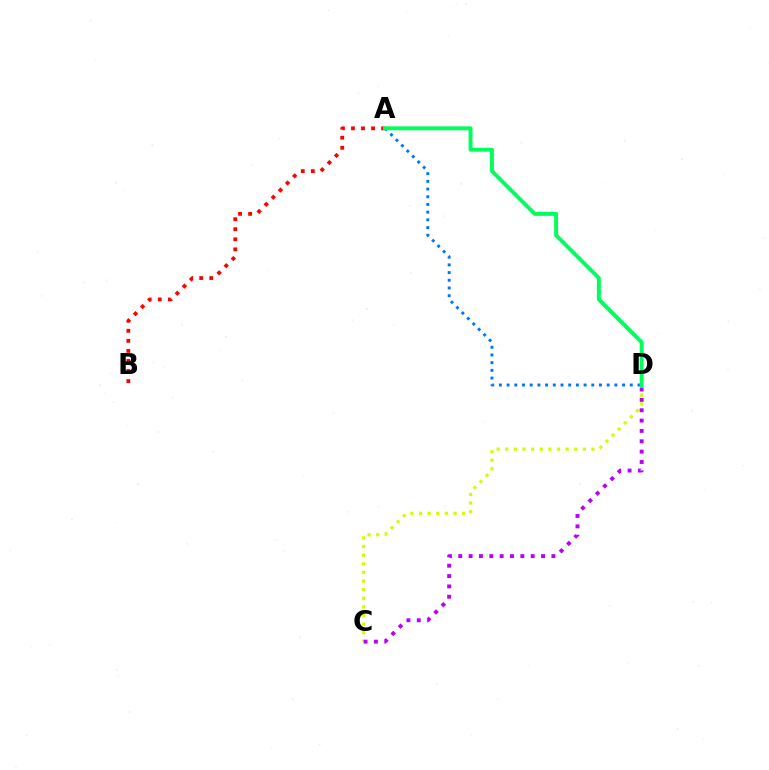{('A', 'D'): [{'color': '#0074ff', 'line_style': 'dotted', 'thickness': 2.09}, {'color': '#00ff5c', 'line_style': 'solid', 'thickness': 2.84}], ('A', 'B'): [{'color': '#ff0000', 'line_style': 'dotted', 'thickness': 2.73}], ('C', 'D'): [{'color': '#d1ff00', 'line_style': 'dotted', 'thickness': 2.34}, {'color': '#b900ff', 'line_style': 'dotted', 'thickness': 2.81}]}